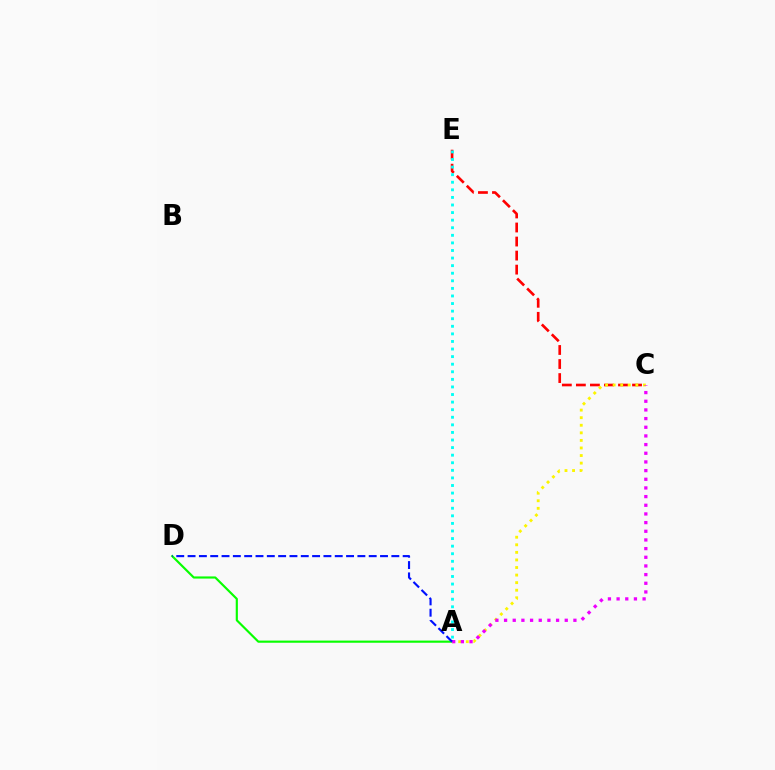{('C', 'E'): [{'color': '#ff0000', 'line_style': 'dashed', 'thickness': 1.91}], ('A', 'E'): [{'color': '#00fff6', 'line_style': 'dotted', 'thickness': 2.06}], ('A', 'D'): [{'color': '#08ff00', 'line_style': 'solid', 'thickness': 1.55}, {'color': '#0010ff', 'line_style': 'dashed', 'thickness': 1.54}], ('A', 'C'): [{'color': '#fcf500', 'line_style': 'dotted', 'thickness': 2.06}, {'color': '#ee00ff', 'line_style': 'dotted', 'thickness': 2.36}]}